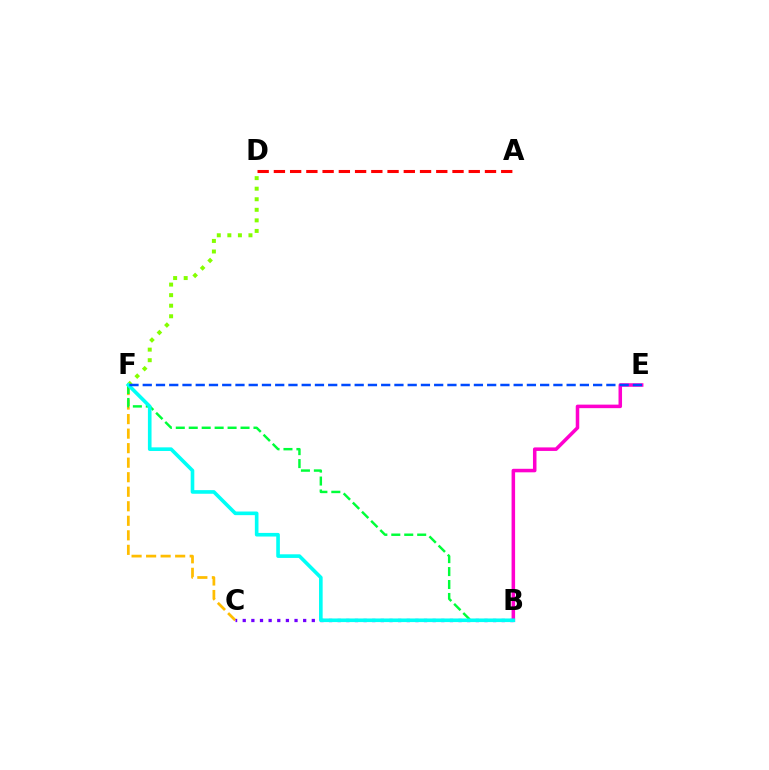{('B', 'E'): [{'color': '#ff00cf', 'line_style': 'solid', 'thickness': 2.54}], ('C', 'F'): [{'color': '#ffbd00', 'line_style': 'dashed', 'thickness': 1.97}], ('B', 'C'): [{'color': '#7200ff', 'line_style': 'dotted', 'thickness': 2.35}], ('B', 'F'): [{'color': '#00ff39', 'line_style': 'dashed', 'thickness': 1.76}, {'color': '#00fff6', 'line_style': 'solid', 'thickness': 2.61}], ('D', 'F'): [{'color': '#84ff00', 'line_style': 'dotted', 'thickness': 2.87}], ('E', 'F'): [{'color': '#004bff', 'line_style': 'dashed', 'thickness': 1.8}], ('A', 'D'): [{'color': '#ff0000', 'line_style': 'dashed', 'thickness': 2.21}]}